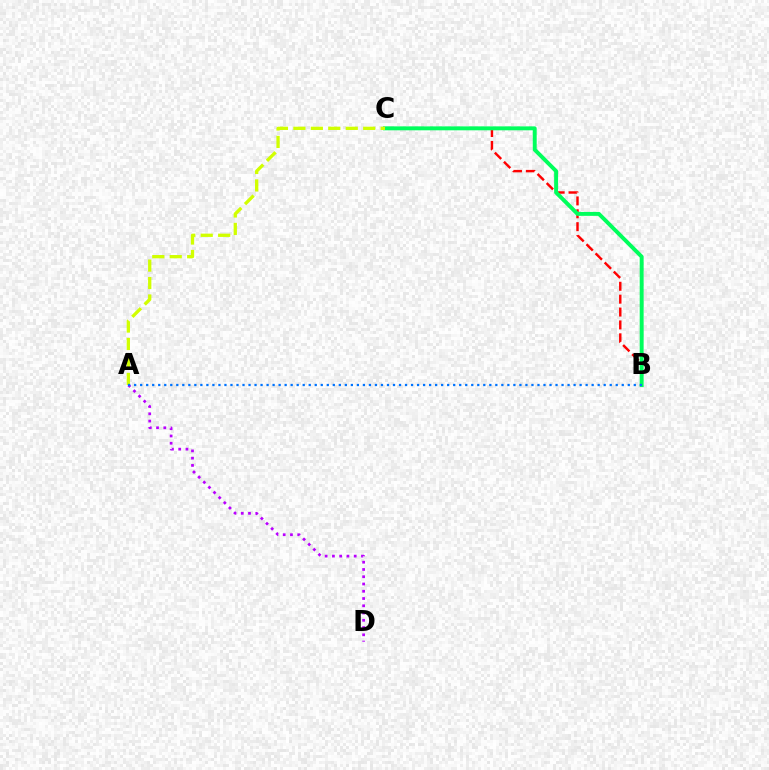{('B', 'C'): [{'color': '#ff0000', 'line_style': 'dashed', 'thickness': 1.75}, {'color': '#00ff5c', 'line_style': 'solid', 'thickness': 2.83}], ('A', 'D'): [{'color': '#b900ff', 'line_style': 'dotted', 'thickness': 1.97}], ('A', 'C'): [{'color': '#d1ff00', 'line_style': 'dashed', 'thickness': 2.37}], ('A', 'B'): [{'color': '#0074ff', 'line_style': 'dotted', 'thickness': 1.64}]}